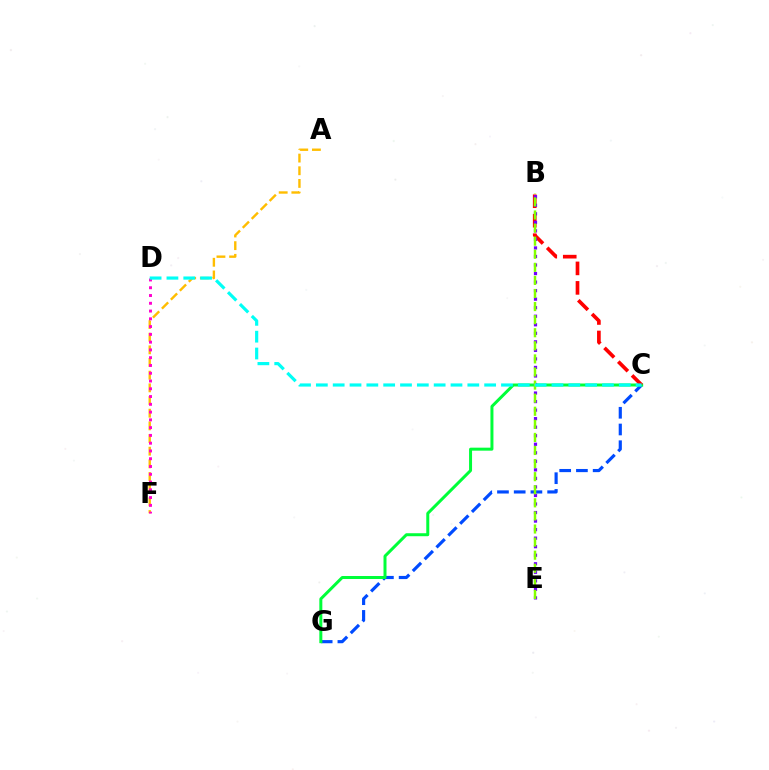{('C', 'G'): [{'color': '#004bff', 'line_style': 'dashed', 'thickness': 2.27}, {'color': '#00ff39', 'line_style': 'solid', 'thickness': 2.16}], ('A', 'F'): [{'color': '#ffbd00', 'line_style': 'dashed', 'thickness': 1.72}], ('B', 'C'): [{'color': '#ff0000', 'line_style': 'dashed', 'thickness': 2.65}], ('B', 'E'): [{'color': '#7200ff', 'line_style': 'dotted', 'thickness': 2.32}, {'color': '#84ff00', 'line_style': 'dashed', 'thickness': 1.78}], ('D', 'F'): [{'color': '#ff00cf', 'line_style': 'dotted', 'thickness': 2.11}], ('C', 'D'): [{'color': '#00fff6', 'line_style': 'dashed', 'thickness': 2.29}]}